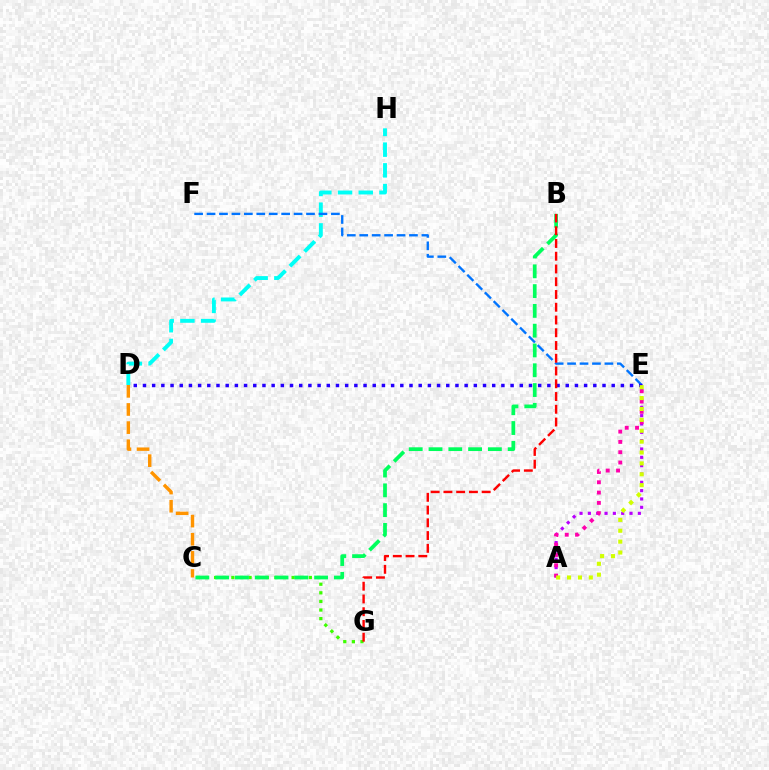{('D', 'H'): [{'color': '#00fff6', 'line_style': 'dashed', 'thickness': 2.81}], ('C', 'G'): [{'color': '#3dff00', 'line_style': 'dotted', 'thickness': 2.34}], ('B', 'C'): [{'color': '#00ff5c', 'line_style': 'dashed', 'thickness': 2.69}], ('E', 'F'): [{'color': '#0074ff', 'line_style': 'dashed', 'thickness': 1.69}], ('D', 'E'): [{'color': '#2500ff', 'line_style': 'dotted', 'thickness': 2.5}], ('A', 'E'): [{'color': '#b900ff', 'line_style': 'dotted', 'thickness': 2.26}, {'color': '#ff00ac', 'line_style': 'dotted', 'thickness': 2.8}, {'color': '#d1ff00', 'line_style': 'dotted', 'thickness': 2.96}], ('B', 'G'): [{'color': '#ff0000', 'line_style': 'dashed', 'thickness': 1.73}], ('C', 'D'): [{'color': '#ff9400', 'line_style': 'dashed', 'thickness': 2.46}]}